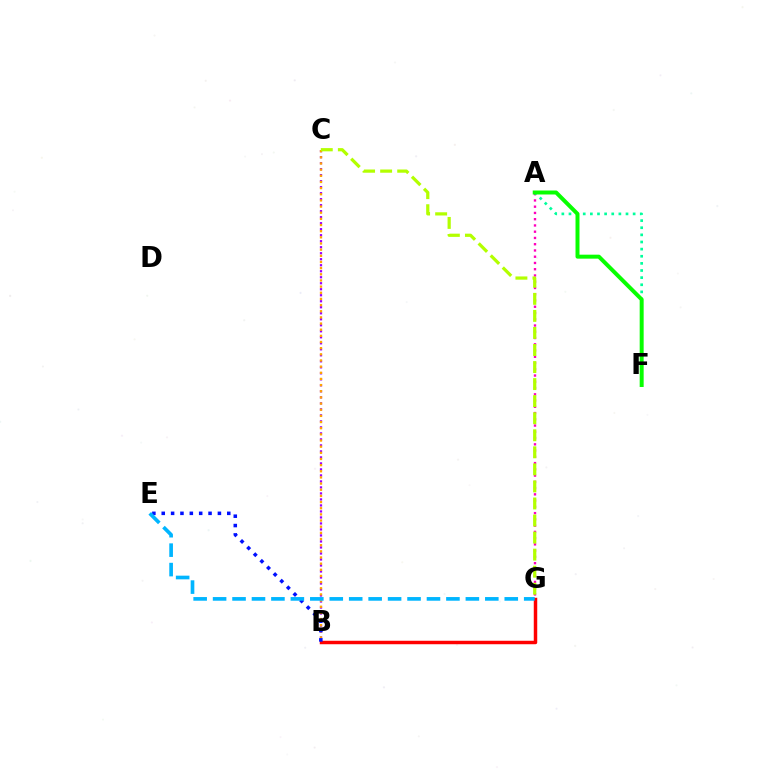{('A', 'G'): [{'color': '#ff00bd', 'line_style': 'dotted', 'thickness': 1.7}], ('B', 'C'): [{'color': '#9b00ff', 'line_style': 'dotted', 'thickness': 1.63}, {'color': '#ffa500', 'line_style': 'dotted', 'thickness': 1.67}], ('B', 'G'): [{'color': '#ff0000', 'line_style': 'solid', 'thickness': 2.5}], ('C', 'G'): [{'color': '#b3ff00', 'line_style': 'dashed', 'thickness': 2.32}], ('B', 'E'): [{'color': '#0010ff', 'line_style': 'dotted', 'thickness': 2.54}], ('E', 'G'): [{'color': '#00b5ff', 'line_style': 'dashed', 'thickness': 2.64}], ('A', 'F'): [{'color': '#00ff9d', 'line_style': 'dotted', 'thickness': 1.94}, {'color': '#08ff00', 'line_style': 'solid', 'thickness': 2.86}]}